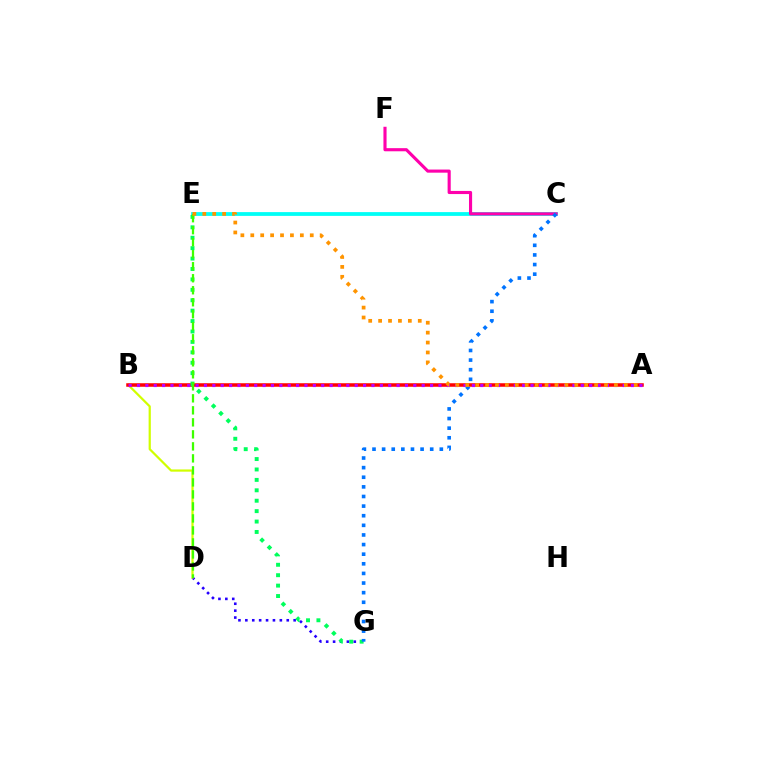{('D', 'G'): [{'color': '#2500ff', 'line_style': 'dotted', 'thickness': 1.87}], ('C', 'E'): [{'color': '#00fff6', 'line_style': 'solid', 'thickness': 2.72}], ('B', 'D'): [{'color': '#d1ff00', 'line_style': 'solid', 'thickness': 1.6}], ('A', 'B'): [{'color': '#ff0000', 'line_style': 'solid', 'thickness': 2.54}, {'color': '#b900ff', 'line_style': 'dotted', 'thickness': 2.28}], ('E', 'G'): [{'color': '#00ff5c', 'line_style': 'dotted', 'thickness': 2.83}], ('C', 'F'): [{'color': '#ff00ac', 'line_style': 'solid', 'thickness': 2.25}], ('C', 'G'): [{'color': '#0074ff', 'line_style': 'dotted', 'thickness': 2.61}], ('D', 'E'): [{'color': '#3dff00', 'line_style': 'dashed', 'thickness': 1.63}], ('A', 'E'): [{'color': '#ff9400', 'line_style': 'dotted', 'thickness': 2.69}]}